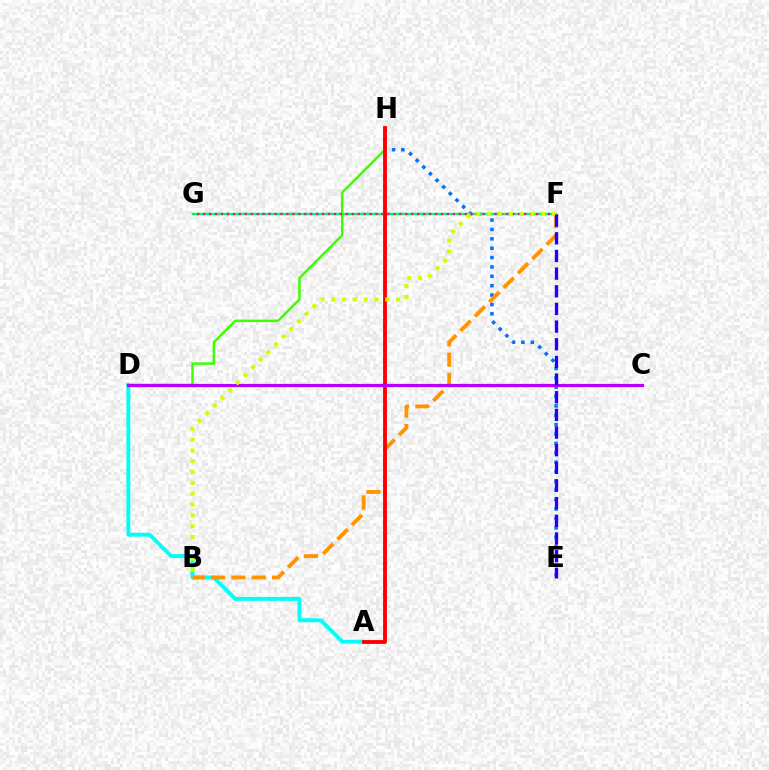{('A', 'D'): [{'color': '#00fff6', 'line_style': 'solid', 'thickness': 2.8}], ('E', 'H'): [{'color': '#0074ff', 'line_style': 'dotted', 'thickness': 2.55}], ('F', 'G'): [{'color': '#00ff5c', 'line_style': 'solid', 'thickness': 1.77}, {'color': '#ff00ac', 'line_style': 'dotted', 'thickness': 1.61}], ('D', 'H'): [{'color': '#3dff00', 'line_style': 'solid', 'thickness': 1.78}], ('B', 'F'): [{'color': '#ff9400', 'line_style': 'dashed', 'thickness': 2.76}, {'color': '#d1ff00', 'line_style': 'dotted', 'thickness': 2.94}], ('A', 'H'): [{'color': '#ff0000', 'line_style': 'solid', 'thickness': 2.77}], ('C', 'D'): [{'color': '#b900ff', 'line_style': 'solid', 'thickness': 2.3}], ('E', 'F'): [{'color': '#2500ff', 'line_style': 'dashed', 'thickness': 2.4}]}